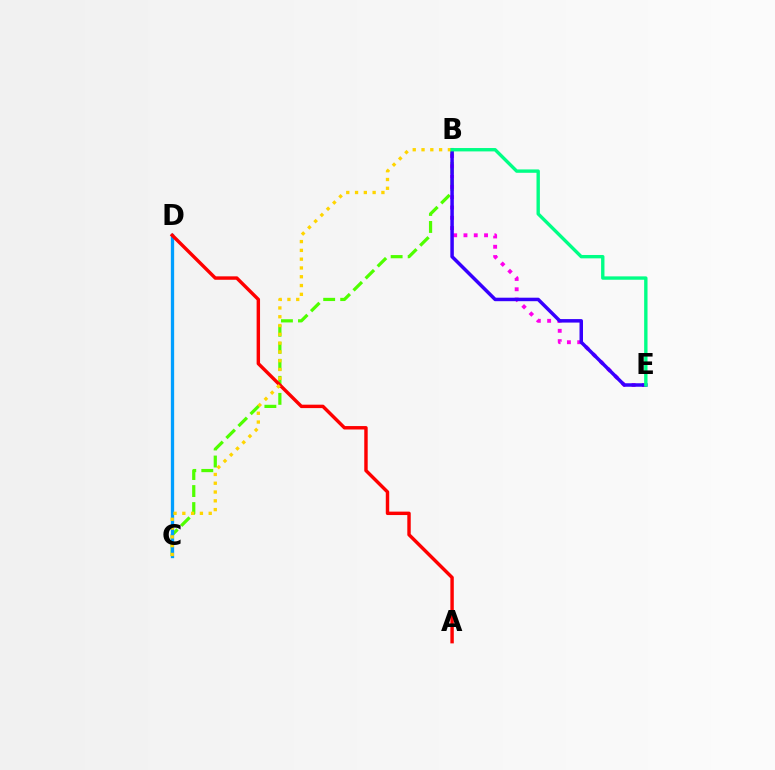{('B', 'C'): [{'color': '#4fff00', 'line_style': 'dashed', 'thickness': 2.31}, {'color': '#ffd500', 'line_style': 'dotted', 'thickness': 2.39}], ('C', 'D'): [{'color': '#009eff', 'line_style': 'solid', 'thickness': 2.37}], ('B', 'E'): [{'color': '#ff00ed', 'line_style': 'dotted', 'thickness': 2.8}, {'color': '#3700ff', 'line_style': 'solid', 'thickness': 2.51}, {'color': '#00ff86', 'line_style': 'solid', 'thickness': 2.43}], ('A', 'D'): [{'color': '#ff0000', 'line_style': 'solid', 'thickness': 2.47}]}